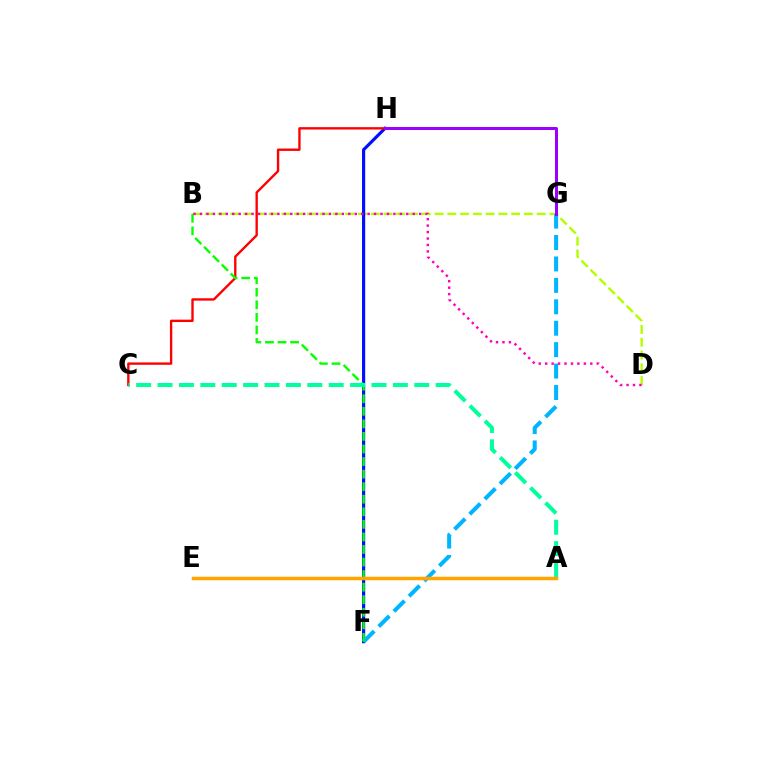{('B', 'D'): [{'color': '#b3ff00', 'line_style': 'dashed', 'thickness': 1.73}, {'color': '#ff00bd', 'line_style': 'dotted', 'thickness': 1.75}], ('F', 'H'): [{'color': '#0010ff', 'line_style': 'solid', 'thickness': 2.29}], ('F', 'G'): [{'color': '#00b5ff', 'line_style': 'dashed', 'thickness': 2.91}], ('C', 'H'): [{'color': '#ff0000', 'line_style': 'solid', 'thickness': 1.71}], ('B', 'F'): [{'color': '#08ff00', 'line_style': 'dashed', 'thickness': 1.71}], ('A', 'C'): [{'color': '#00ff9d', 'line_style': 'dashed', 'thickness': 2.91}], ('A', 'E'): [{'color': '#ffa500', 'line_style': 'solid', 'thickness': 2.51}], ('G', 'H'): [{'color': '#9b00ff', 'line_style': 'solid', 'thickness': 2.16}]}